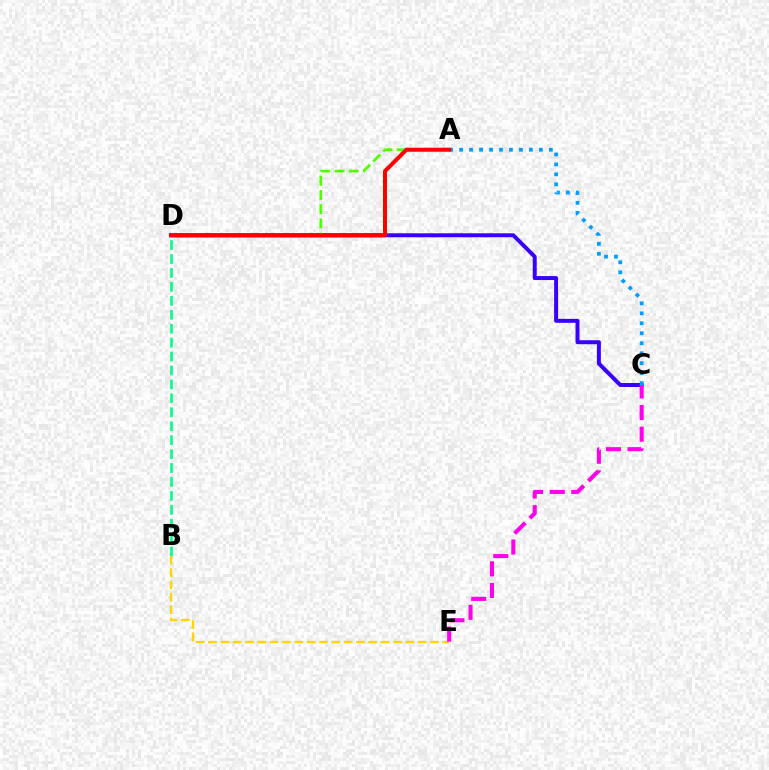{('C', 'D'): [{'color': '#3700ff', 'line_style': 'solid', 'thickness': 2.85}], ('B', 'D'): [{'color': '#00ff86', 'line_style': 'dashed', 'thickness': 1.89}], ('B', 'E'): [{'color': '#ffd500', 'line_style': 'dashed', 'thickness': 1.67}], ('A', 'D'): [{'color': '#4fff00', 'line_style': 'dashed', 'thickness': 1.93}, {'color': '#ff0000', 'line_style': 'solid', 'thickness': 2.9}], ('A', 'C'): [{'color': '#009eff', 'line_style': 'dotted', 'thickness': 2.71}], ('C', 'E'): [{'color': '#ff00ed', 'line_style': 'dashed', 'thickness': 2.94}]}